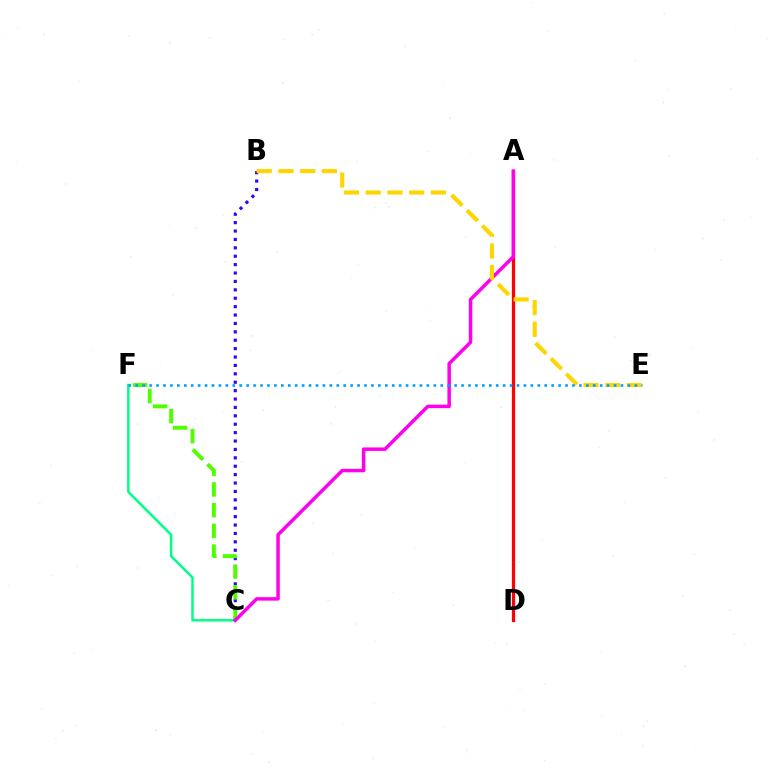{('A', 'D'): [{'color': '#ff0000', 'line_style': 'solid', 'thickness': 2.32}], ('B', 'C'): [{'color': '#3700ff', 'line_style': 'dotted', 'thickness': 2.28}], ('C', 'F'): [{'color': '#00ff86', 'line_style': 'solid', 'thickness': 1.79}, {'color': '#4fff00', 'line_style': 'dashed', 'thickness': 2.81}], ('A', 'C'): [{'color': '#ff00ed', 'line_style': 'solid', 'thickness': 2.51}], ('B', 'E'): [{'color': '#ffd500', 'line_style': 'dashed', 'thickness': 2.95}], ('E', 'F'): [{'color': '#009eff', 'line_style': 'dotted', 'thickness': 1.88}]}